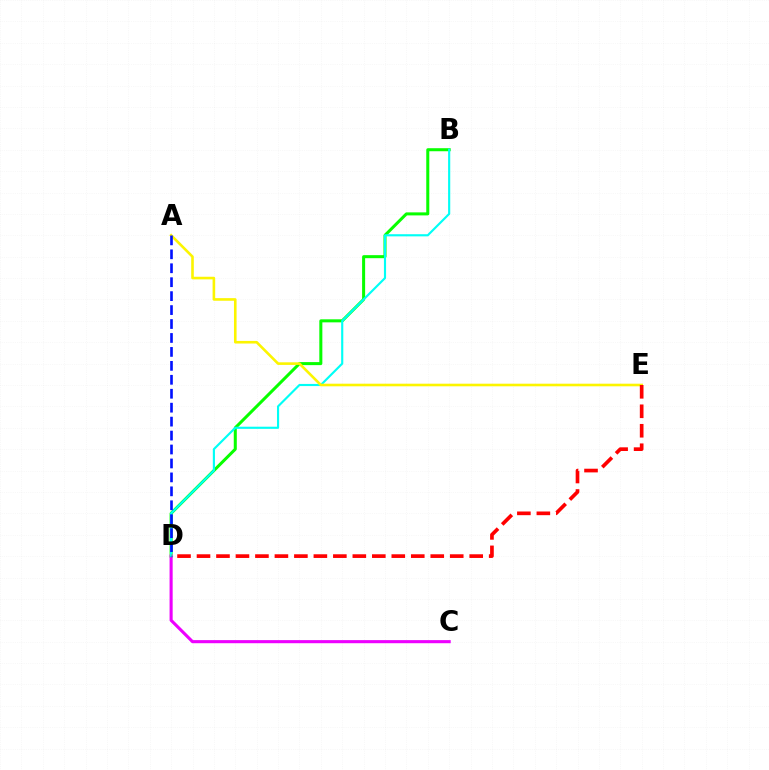{('B', 'D'): [{'color': '#08ff00', 'line_style': 'solid', 'thickness': 2.18}, {'color': '#00fff6', 'line_style': 'solid', 'thickness': 1.54}], ('C', 'D'): [{'color': '#ee00ff', 'line_style': 'solid', 'thickness': 2.23}], ('A', 'E'): [{'color': '#fcf500', 'line_style': 'solid', 'thickness': 1.87}], ('D', 'E'): [{'color': '#ff0000', 'line_style': 'dashed', 'thickness': 2.65}], ('A', 'D'): [{'color': '#0010ff', 'line_style': 'dashed', 'thickness': 1.89}]}